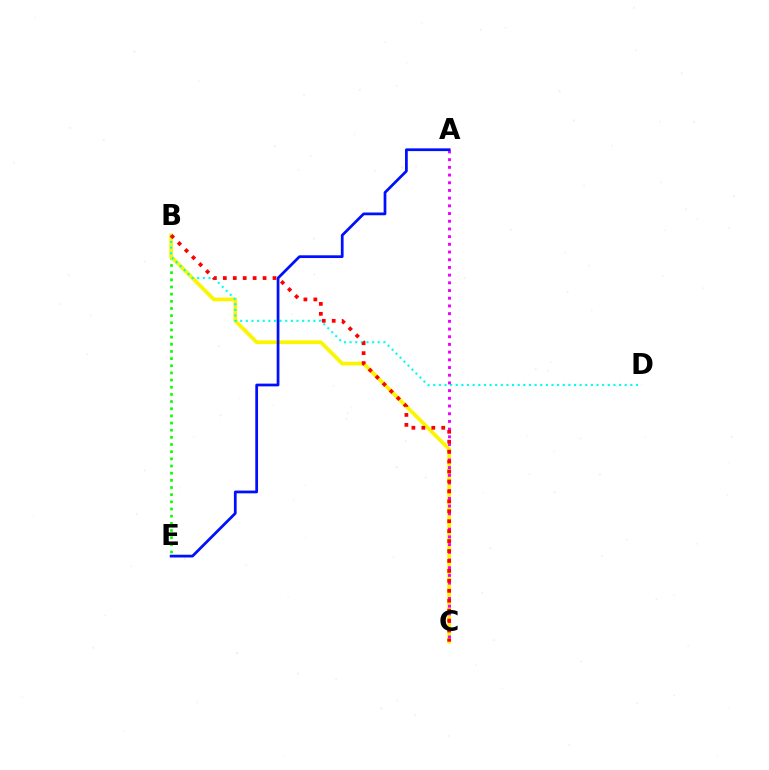{('B', 'E'): [{'color': '#08ff00', 'line_style': 'dotted', 'thickness': 1.95}], ('B', 'C'): [{'color': '#fcf500', 'line_style': 'solid', 'thickness': 2.7}, {'color': '#ff0000', 'line_style': 'dotted', 'thickness': 2.7}], ('B', 'D'): [{'color': '#00fff6', 'line_style': 'dotted', 'thickness': 1.53}], ('A', 'C'): [{'color': '#ee00ff', 'line_style': 'dotted', 'thickness': 2.09}], ('A', 'E'): [{'color': '#0010ff', 'line_style': 'solid', 'thickness': 1.98}]}